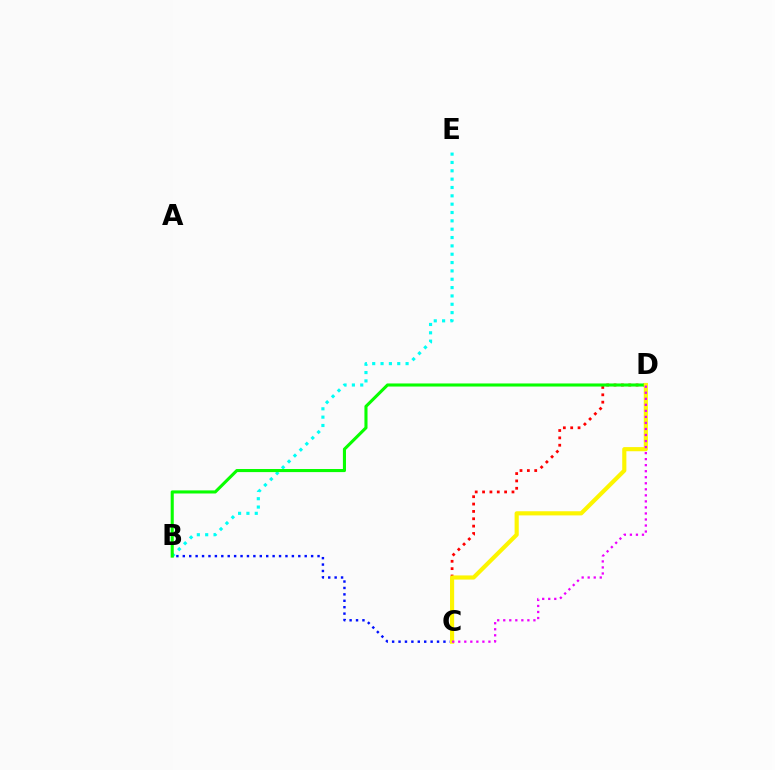{('C', 'D'): [{'color': '#ff0000', 'line_style': 'dotted', 'thickness': 2.0}, {'color': '#fcf500', 'line_style': 'solid', 'thickness': 2.99}, {'color': '#ee00ff', 'line_style': 'dotted', 'thickness': 1.64}], ('B', 'E'): [{'color': '#00fff6', 'line_style': 'dotted', 'thickness': 2.27}], ('B', 'C'): [{'color': '#0010ff', 'line_style': 'dotted', 'thickness': 1.74}], ('B', 'D'): [{'color': '#08ff00', 'line_style': 'solid', 'thickness': 2.22}]}